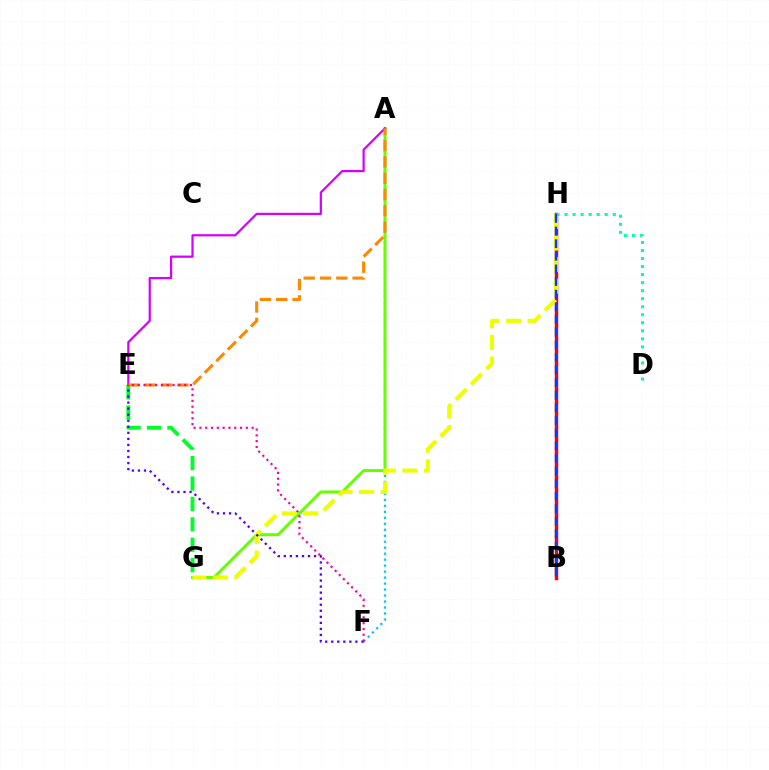{('E', 'G'): [{'color': '#00ff27', 'line_style': 'dashed', 'thickness': 2.78}], ('A', 'F'): [{'color': '#00c7ff', 'line_style': 'dotted', 'thickness': 1.63}], ('A', 'G'): [{'color': '#66ff00', 'line_style': 'solid', 'thickness': 2.13}], ('B', 'H'): [{'color': '#ff0000', 'line_style': 'solid', 'thickness': 2.5}, {'color': '#003fff', 'line_style': 'dashed', 'thickness': 1.71}], ('G', 'H'): [{'color': '#eeff00', 'line_style': 'dashed', 'thickness': 2.93}], ('A', 'E'): [{'color': '#d600ff', 'line_style': 'solid', 'thickness': 1.6}, {'color': '#ff8800', 'line_style': 'dashed', 'thickness': 2.21}], ('D', 'H'): [{'color': '#00ffaf', 'line_style': 'dotted', 'thickness': 2.18}], ('E', 'F'): [{'color': '#ff00a0', 'line_style': 'dotted', 'thickness': 1.58}, {'color': '#4f00ff', 'line_style': 'dotted', 'thickness': 1.64}]}